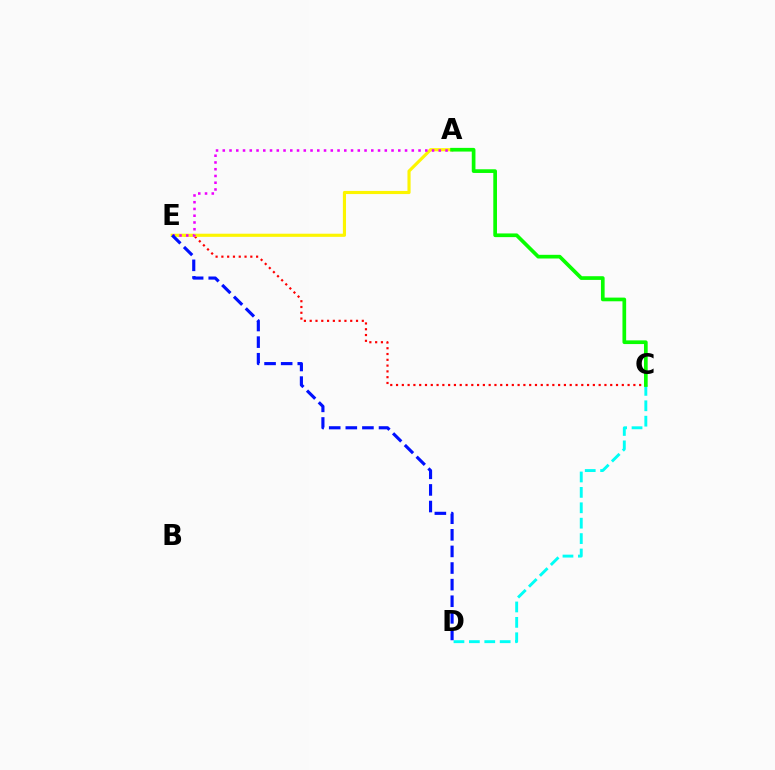{('C', 'D'): [{'color': '#00fff6', 'line_style': 'dashed', 'thickness': 2.09}], ('C', 'E'): [{'color': '#ff0000', 'line_style': 'dotted', 'thickness': 1.57}], ('A', 'E'): [{'color': '#fcf500', 'line_style': 'solid', 'thickness': 2.26}, {'color': '#ee00ff', 'line_style': 'dotted', 'thickness': 1.83}], ('D', 'E'): [{'color': '#0010ff', 'line_style': 'dashed', 'thickness': 2.26}], ('A', 'C'): [{'color': '#08ff00', 'line_style': 'solid', 'thickness': 2.65}]}